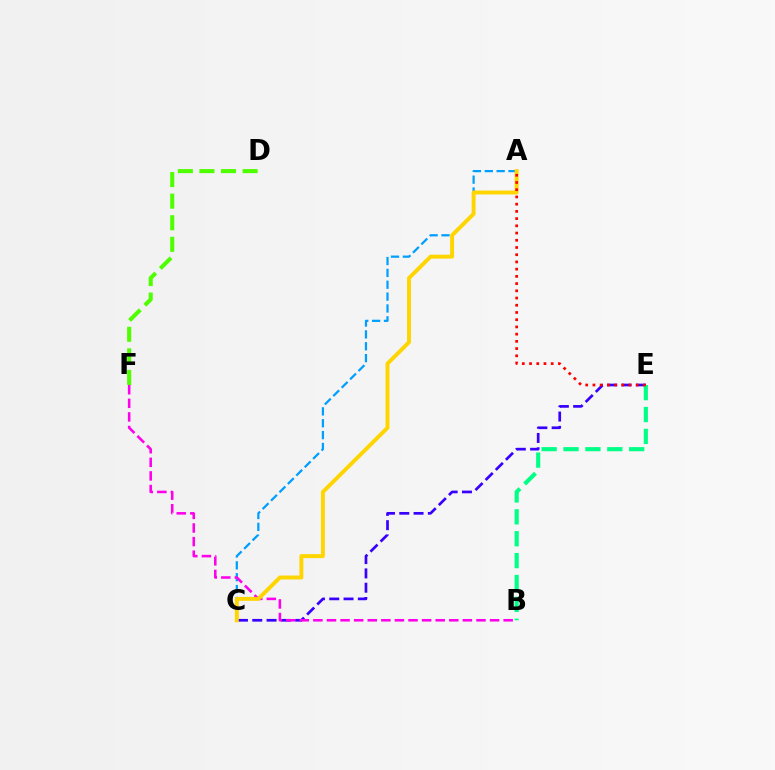{('D', 'F'): [{'color': '#4fff00', 'line_style': 'dashed', 'thickness': 2.93}], ('C', 'E'): [{'color': '#3700ff', 'line_style': 'dashed', 'thickness': 1.94}], ('A', 'C'): [{'color': '#009eff', 'line_style': 'dashed', 'thickness': 1.61}, {'color': '#ffd500', 'line_style': 'solid', 'thickness': 2.83}], ('B', 'F'): [{'color': '#ff00ed', 'line_style': 'dashed', 'thickness': 1.85}], ('B', 'E'): [{'color': '#00ff86', 'line_style': 'dashed', 'thickness': 2.97}], ('A', 'E'): [{'color': '#ff0000', 'line_style': 'dotted', 'thickness': 1.96}]}